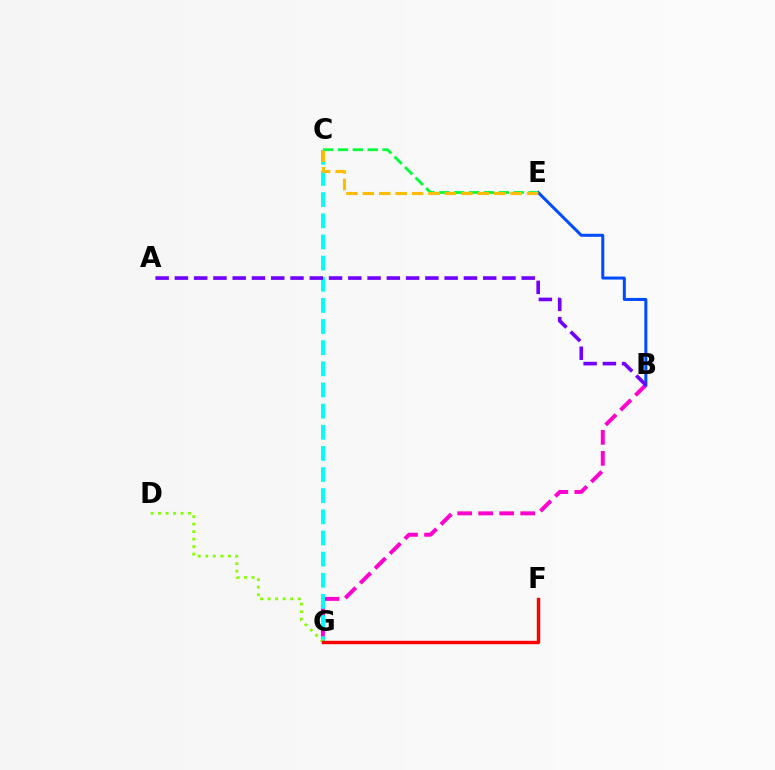{('B', 'G'): [{'color': '#ff00cf', 'line_style': 'dashed', 'thickness': 2.85}], ('B', 'E'): [{'color': '#004bff', 'line_style': 'solid', 'thickness': 2.17}], ('C', 'E'): [{'color': '#00ff39', 'line_style': 'dashed', 'thickness': 2.02}, {'color': '#ffbd00', 'line_style': 'dashed', 'thickness': 2.23}], ('C', 'G'): [{'color': '#00fff6', 'line_style': 'dashed', 'thickness': 2.87}], ('A', 'B'): [{'color': '#7200ff', 'line_style': 'dashed', 'thickness': 2.62}], ('D', 'G'): [{'color': '#84ff00', 'line_style': 'dotted', 'thickness': 2.04}], ('F', 'G'): [{'color': '#ff0000', 'line_style': 'solid', 'thickness': 2.46}]}